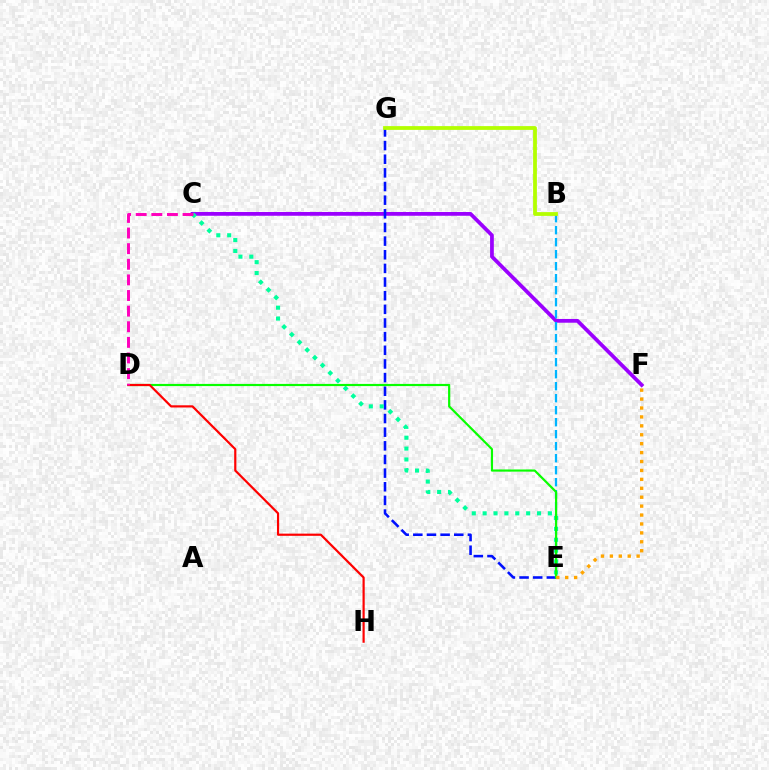{('C', 'F'): [{'color': '#9b00ff', 'line_style': 'solid', 'thickness': 2.7}], ('E', 'G'): [{'color': '#0010ff', 'line_style': 'dashed', 'thickness': 1.85}], ('C', 'E'): [{'color': '#00ff9d', 'line_style': 'dotted', 'thickness': 2.95}], ('B', 'E'): [{'color': '#00b5ff', 'line_style': 'dashed', 'thickness': 1.63}], ('D', 'E'): [{'color': '#08ff00', 'line_style': 'solid', 'thickness': 1.57}], ('E', 'F'): [{'color': '#ffa500', 'line_style': 'dotted', 'thickness': 2.42}], ('B', 'G'): [{'color': '#b3ff00', 'line_style': 'solid', 'thickness': 2.72}], ('D', 'H'): [{'color': '#ff0000', 'line_style': 'solid', 'thickness': 1.58}], ('C', 'D'): [{'color': '#ff00bd', 'line_style': 'dashed', 'thickness': 2.12}]}